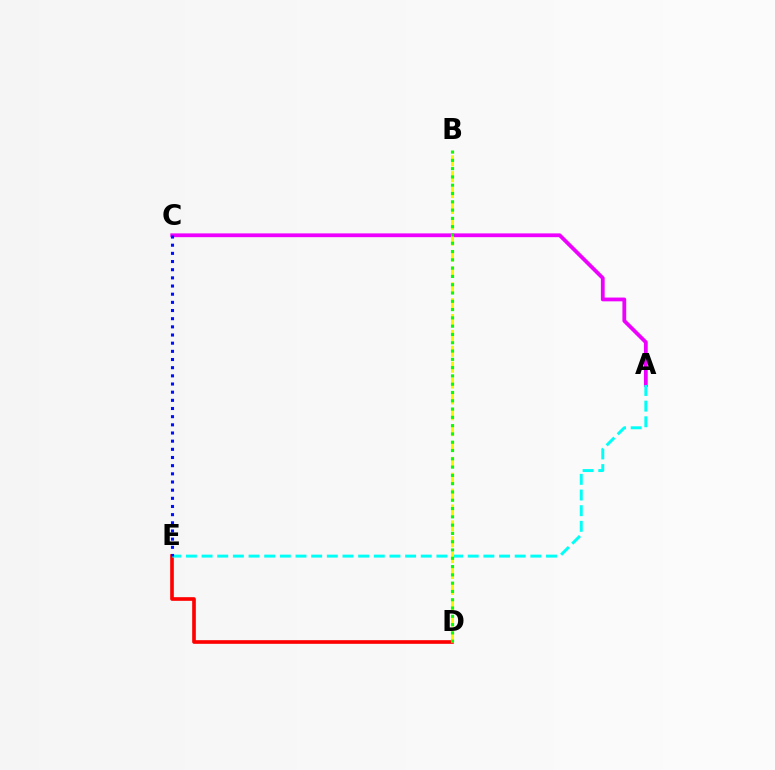{('A', 'C'): [{'color': '#ee00ff', 'line_style': 'solid', 'thickness': 2.73}], ('D', 'E'): [{'color': '#ff0000', 'line_style': 'solid', 'thickness': 2.62}], ('A', 'E'): [{'color': '#00fff6', 'line_style': 'dashed', 'thickness': 2.13}], ('C', 'E'): [{'color': '#0010ff', 'line_style': 'dotted', 'thickness': 2.22}], ('B', 'D'): [{'color': '#fcf500', 'line_style': 'dashed', 'thickness': 2.16}, {'color': '#08ff00', 'line_style': 'dotted', 'thickness': 2.25}]}